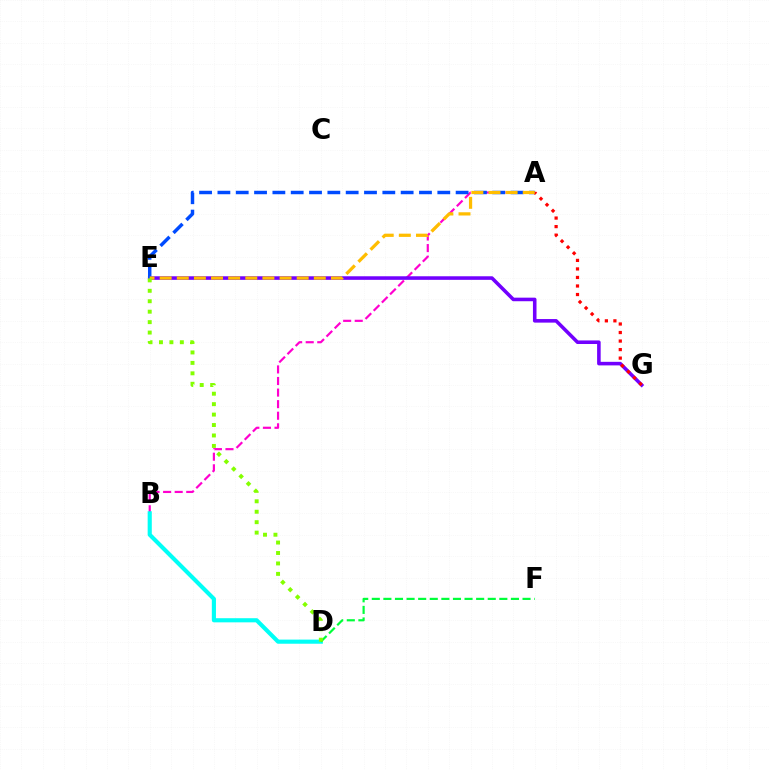{('A', 'B'): [{'color': '#ff00cf', 'line_style': 'dashed', 'thickness': 1.57}], ('B', 'D'): [{'color': '#00fff6', 'line_style': 'solid', 'thickness': 2.97}], ('E', 'G'): [{'color': '#7200ff', 'line_style': 'solid', 'thickness': 2.57}], ('D', 'F'): [{'color': '#00ff39', 'line_style': 'dashed', 'thickness': 1.58}], ('A', 'E'): [{'color': '#004bff', 'line_style': 'dashed', 'thickness': 2.49}, {'color': '#ffbd00', 'line_style': 'dashed', 'thickness': 2.33}], ('A', 'G'): [{'color': '#ff0000', 'line_style': 'dotted', 'thickness': 2.32}], ('D', 'E'): [{'color': '#84ff00', 'line_style': 'dotted', 'thickness': 2.84}]}